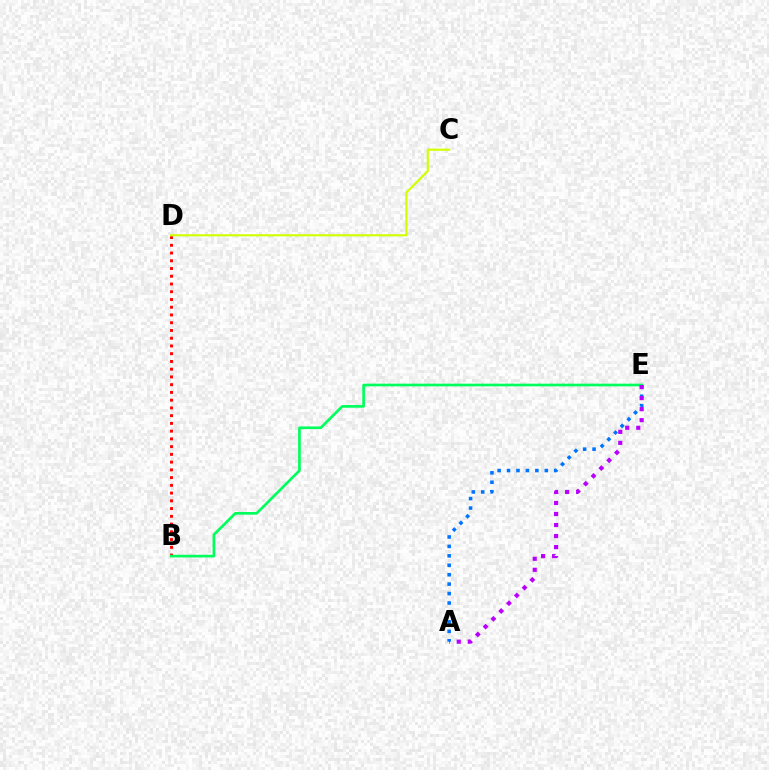{('B', 'D'): [{'color': '#ff0000', 'line_style': 'dotted', 'thickness': 2.1}], ('B', 'E'): [{'color': '#00ff5c', 'line_style': 'solid', 'thickness': 1.93}], ('C', 'D'): [{'color': '#d1ff00', 'line_style': 'solid', 'thickness': 1.56}], ('A', 'E'): [{'color': '#0074ff', 'line_style': 'dotted', 'thickness': 2.56}, {'color': '#b900ff', 'line_style': 'dotted', 'thickness': 3.0}]}